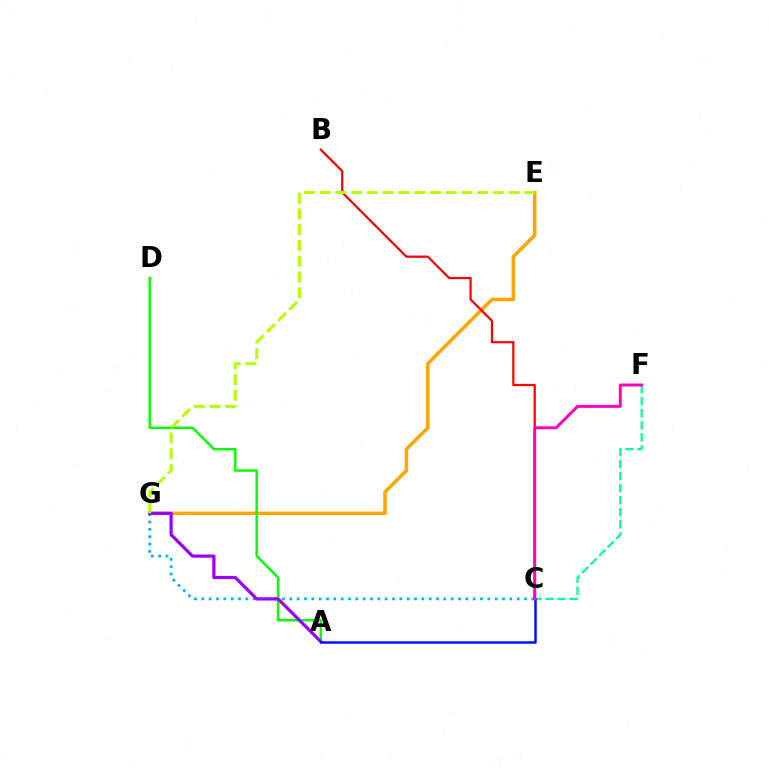{('E', 'G'): [{'color': '#ffa500', 'line_style': 'solid', 'thickness': 2.52}, {'color': '#b3ff00', 'line_style': 'dashed', 'thickness': 2.14}], ('C', 'G'): [{'color': '#00b5ff', 'line_style': 'dotted', 'thickness': 1.99}], ('C', 'F'): [{'color': '#00ff9d', 'line_style': 'dashed', 'thickness': 1.64}, {'color': '#ff00bd', 'line_style': 'solid', 'thickness': 2.12}], ('A', 'D'): [{'color': '#08ff00', 'line_style': 'solid', 'thickness': 1.77}], ('A', 'G'): [{'color': '#9b00ff', 'line_style': 'solid', 'thickness': 2.3}], ('A', 'C'): [{'color': '#0010ff', 'line_style': 'solid', 'thickness': 1.81}], ('B', 'C'): [{'color': '#ff0000', 'line_style': 'solid', 'thickness': 1.6}]}